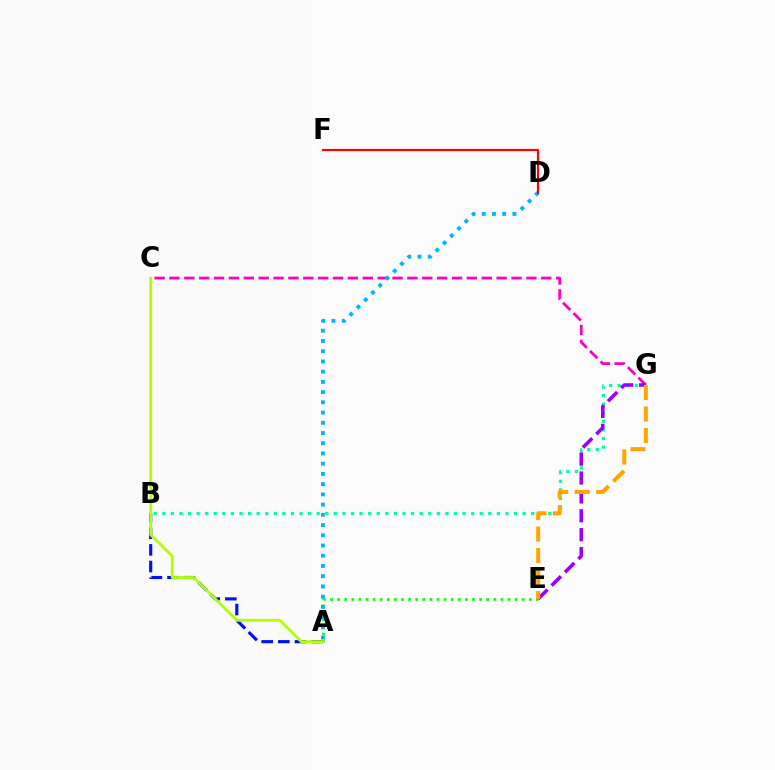{('A', 'E'): [{'color': '#08ff00', 'line_style': 'dotted', 'thickness': 1.93}], ('C', 'G'): [{'color': '#ff00bd', 'line_style': 'dashed', 'thickness': 2.02}], ('B', 'G'): [{'color': '#00ff9d', 'line_style': 'dotted', 'thickness': 2.33}], ('A', 'B'): [{'color': '#0010ff', 'line_style': 'dashed', 'thickness': 2.26}], ('E', 'G'): [{'color': '#9b00ff', 'line_style': 'dashed', 'thickness': 2.57}, {'color': '#ffa500', 'line_style': 'dashed', 'thickness': 2.92}], ('A', 'C'): [{'color': '#b3ff00', 'line_style': 'solid', 'thickness': 2.05}], ('A', 'D'): [{'color': '#00b5ff', 'line_style': 'dotted', 'thickness': 2.78}], ('D', 'F'): [{'color': '#ff0000', 'line_style': 'solid', 'thickness': 1.54}]}